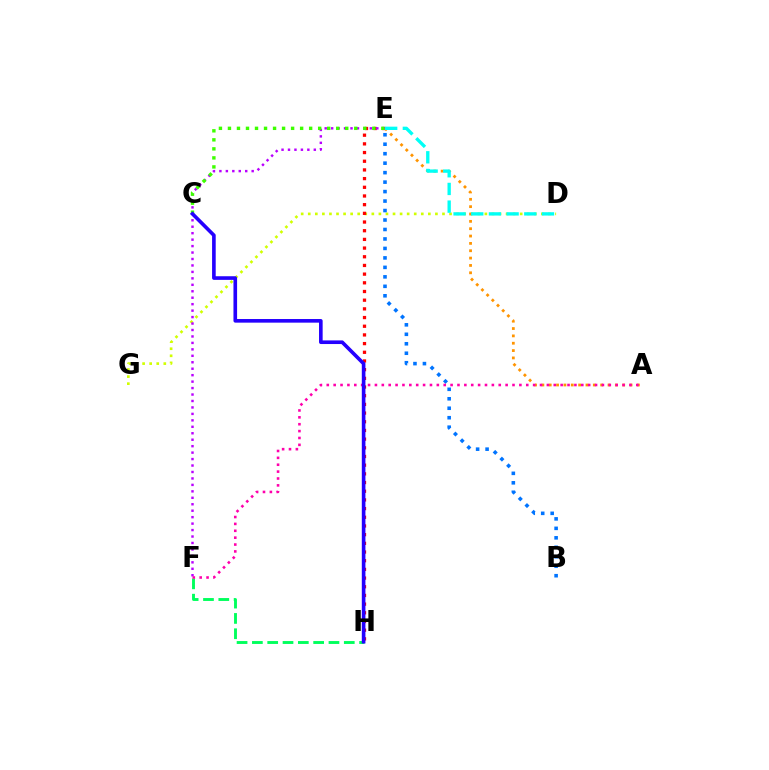{('D', 'G'): [{'color': '#d1ff00', 'line_style': 'dotted', 'thickness': 1.92}], ('B', 'E'): [{'color': '#0074ff', 'line_style': 'dotted', 'thickness': 2.57}], ('E', 'H'): [{'color': '#ff0000', 'line_style': 'dotted', 'thickness': 2.36}], ('E', 'F'): [{'color': '#b900ff', 'line_style': 'dotted', 'thickness': 1.75}], ('F', 'H'): [{'color': '#00ff5c', 'line_style': 'dashed', 'thickness': 2.08}], ('A', 'E'): [{'color': '#ff9400', 'line_style': 'dotted', 'thickness': 2.0}], ('D', 'E'): [{'color': '#00fff6', 'line_style': 'dashed', 'thickness': 2.4}], ('C', 'E'): [{'color': '#3dff00', 'line_style': 'dotted', 'thickness': 2.45}], ('A', 'F'): [{'color': '#ff00ac', 'line_style': 'dotted', 'thickness': 1.87}], ('C', 'H'): [{'color': '#2500ff', 'line_style': 'solid', 'thickness': 2.61}]}